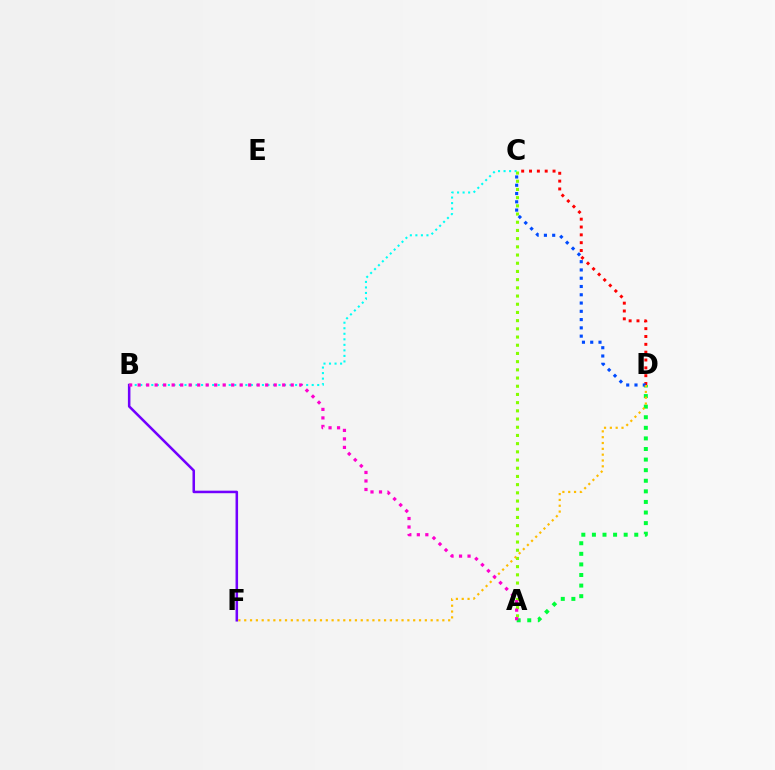{('A', 'D'): [{'color': '#00ff39', 'line_style': 'dotted', 'thickness': 2.88}], ('B', 'F'): [{'color': '#7200ff', 'line_style': 'solid', 'thickness': 1.83}], ('B', 'C'): [{'color': '#00fff6', 'line_style': 'dotted', 'thickness': 1.5}], ('A', 'C'): [{'color': '#84ff00', 'line_style': 'dotted', 'thickness': 2.23}], ('C', 'D'): [{'color': '#ff0000', 'line_style': 'dotted', 'thickness': 2.13}, {'color': '#004bff', 'line_style': 'dotted', 'thickness': 2.25}], ('D', 'F'): [{'color': '#ffbd00', 'line_style': 'dotted', 'thickness': 1.58}], ('A', 'B'): [{'color': '#ff00cf', 'line_style': 'dotted', 'thickness': 2.31}]}